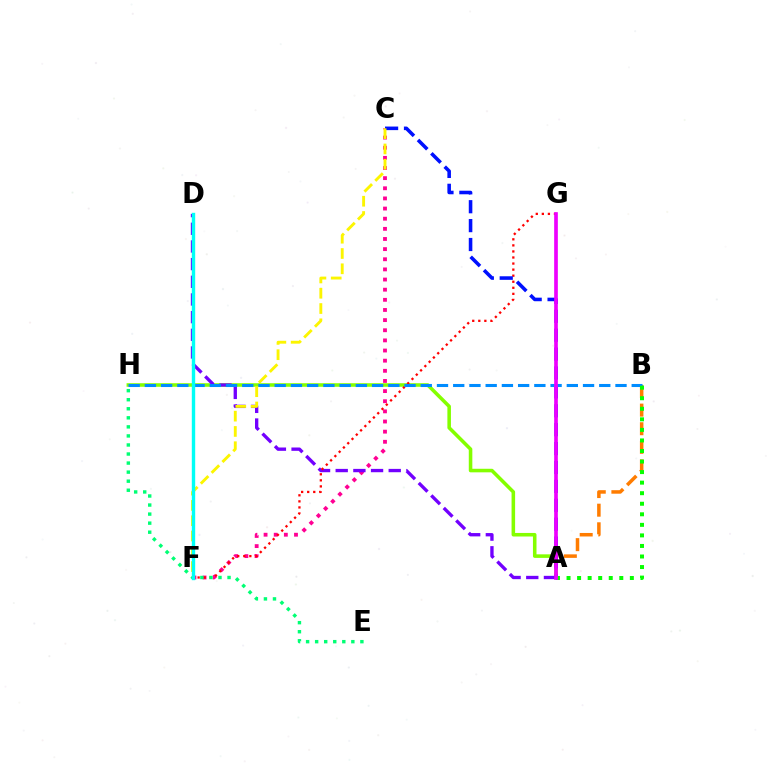{('A', 'H'): [{'color': '#84ff00', 'line_style': 'solid', 'thickness': 2.56}], ('A', 'B'): [{'color': '#ff7c00', 'line_style': 'dashed', 'thickness': 2.53}, {'color': '#08ff00', 'line_style': 'dotted', 'thickness': 2.87}], ('C', 'F'): [{'color': '#ff0094', 'line_style': 'dotted', 'thickness': 2.76}, {'color': '#fcf500', 'line_style': 'dashed', 'thickness': 2.08}], ('A', 'D'): [{'color': '#7200ff', 'line_style': 'dashed', 'thickness': 2.4}], ('F', 'G'): [{'color': '#ff0000', 'line_style': 'dotted', 'thickness': 1.65}], ('A', 'C'): [{'color': '#0010ff', 'line_style': 'dashed', 'thickness': 2.57}], ('B', 'H'): [{'color': '#008cff', 'line_style': 'dashed', 'thickness': 2.2}], ('E', 'H'): [{'color': '#00ff74', 'line_style': 'dotted', 'thickness': 2.46}], ('A', 'G'): [{'color': '#ee00ff', 'line_style': 'solid', 'thickness': 2.64}], ('D', 'F'): [{'color': '#00fff6', 'line_style': 'solid', 'thickness': 2.44}]}